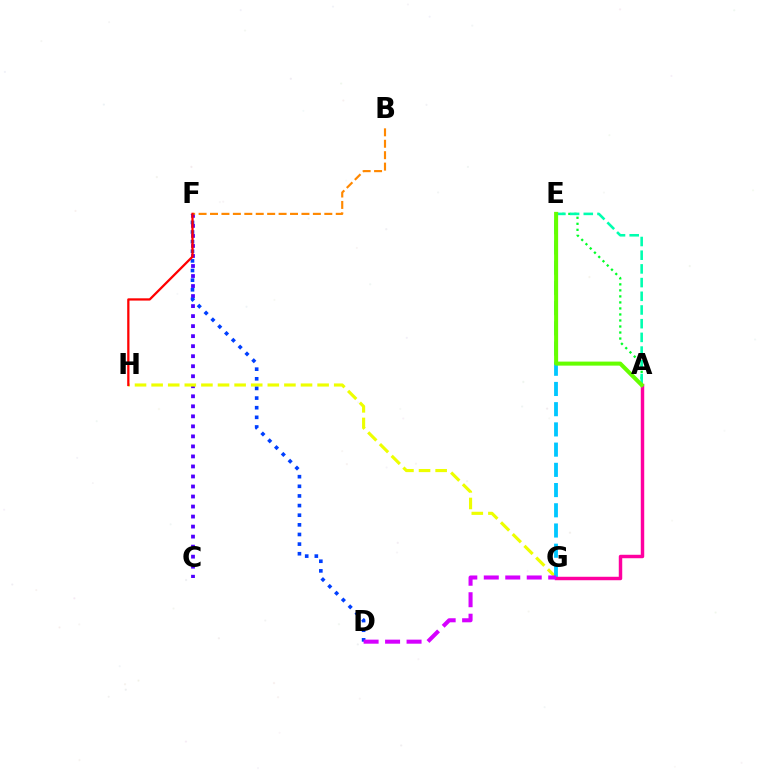{('C', 'F'): [{'color': '#4f00ff', 'line_style': 'dotted', 'thickness': 2.72}], ('B', 'F'): [{'color': '#ff8800', 'line_style': 'dashed', 'thickness': 1.55}], ('G', 'H'): [{'color': '#eeff00', 'line_style': 'dashed', 'thickness': 2.26}], ('A', 'E'): [{'color': '#00ff27', 'line_style': 'dotted', 'thickness': 1.64}, {'color': '#00ffaf', 'line_style': 'dashed', 'thickness': 1.86}, {'color': '#66ff00', 'line_style': 'solid', 'thickness': 2.91}], ('E', 'G'): [{'color': '#00c7ff', 'line_style': 'dashed', 'thickness': 2.75}], ('D', 'F'): [{'color': '#003fff', 'line_style': 'dotted', 'thickness': 2.62}], ('A', 'G'): [{'color': '#ff00a0', 'line_style': 'solid', 'thickness': 2.49}], ('D', 'G'): [{'color': '#d600ff', 'line_style': 'dashed', 'thickness': 2.92}], ('F', 'H'): [{'color': '#ff0000', 'line_style': 'solid', 'thickness': 1.63}]}